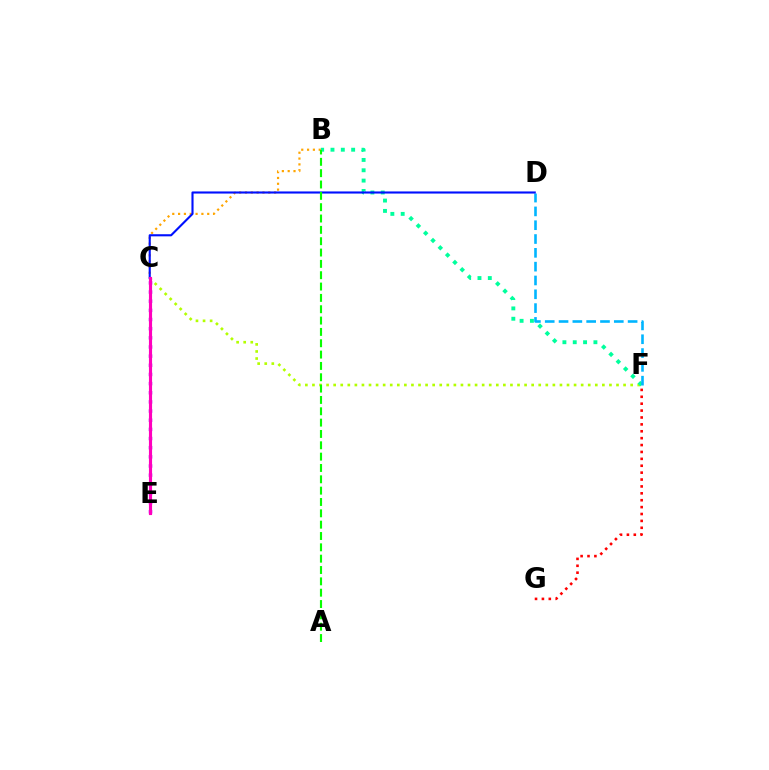{('C', 'F'): [{'color': '#b3ff00', 'line_style': 'dotted', 'thickness': 1.92}], ('B', 'F'): [{'color': '#00ff9d', 'line_style': 'dotted', 'thickness': 2.81}], ('F', 'G'): [{'color': '#ff0000', 'line_style': 'dotted', 'thickness': 1.87}], ('C', 'E'): [{'color': '#9b00ff', 'line_style': 'dotted', 'thickness': 2.49}, {'color': '#ff00bd', 'line_style': 'solid', 'thickness': 2.25}], ('D', 'F'): [{'color': '#00b5ff', 'line_style': 'dashed', 'thickness': 1.88}], ('B', 'C'): [{'color': '#ffa500', 'line_style': 'dotted', 'thickness': 1.58}], ('C', 'D'): [{'color': '#0010ff', 'line_style': 'solid', 'thickness': 1.52}], ('A', 'B'): [{'color': '#08ff00', 'line_style': 'dashed', 'thickness': 1.54}]}